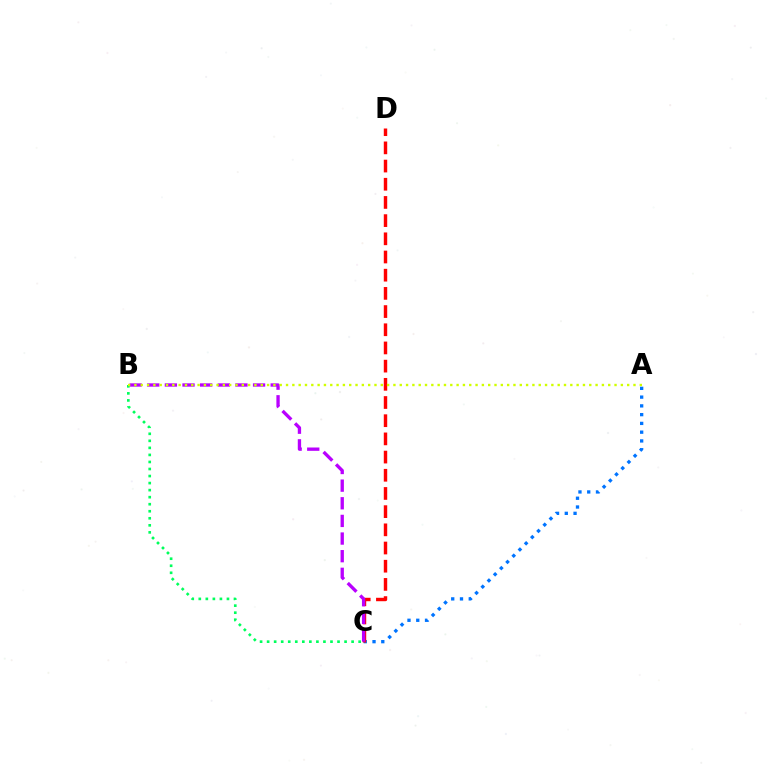{('A', 'C'): [{'color': '#0074ff', 'line_style': 'dotted', 'thickness': 2.38}], ('C', 'D'): [{'color': '#ff0000', 'line_style': 'dashed', 'thickness': 2.47}], ('B', 'C'): [{'color': '#00ff5c', 'line_style': 'dotted', 'thickness': 1.91}, {'color': '#b900ff', 'line_style': 'dashed', 'thickness': 2.4}], ('A', 'B'): [{'color': '#d1ff00', 'line_style': 'dotted', 'thickness': 1.72}]}